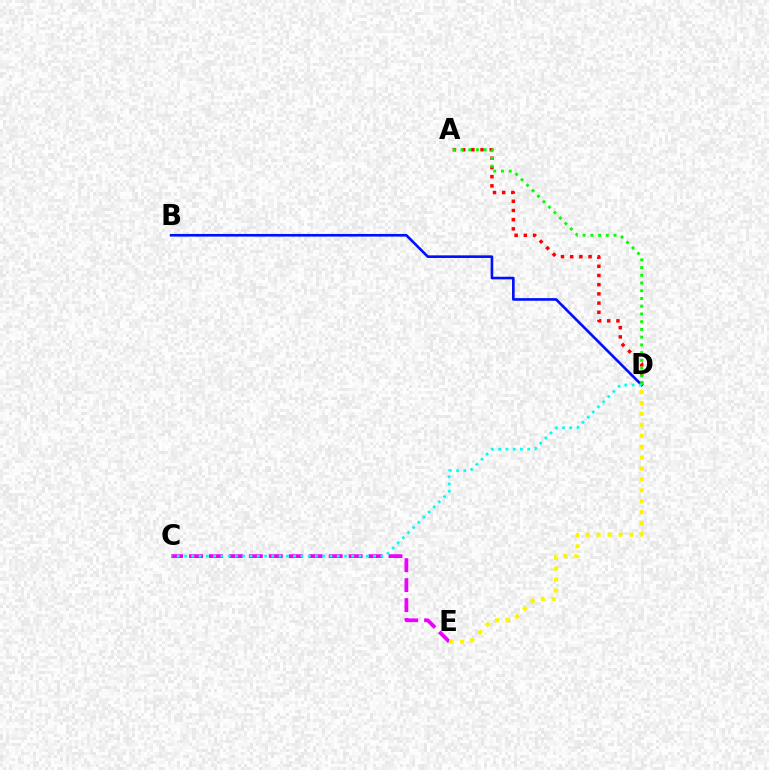{('C', 'E'): [{'color': '#ee00ff', 'line_style': 'dashed', 'thickness': 2.71}], ('A', 'D'): [{'color': '#ff0000', 'line_style': 'dotted', 'thickness': 2.5}, {'color': '#08ff00', 'line_style': 'dotted', 'thickness': 2.1}], ('B', 'D'): [{'color': '#0010ff', 'line_style': 'solid', 'thickness': 1.9}], ('C', 'D'): [{'color': '#00fff6', 'line_style': 'dotted', 'thickness': 1.98}], ('D', 'E'): [{'color': '#fcf500', 'line_style': 'dotted', 'thickness': 2.97}]}